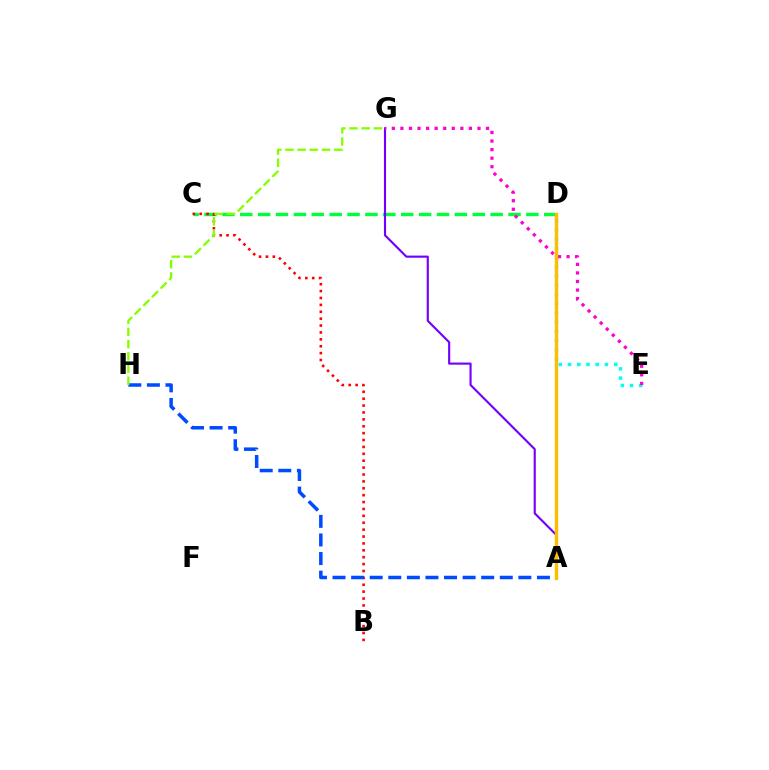{('D', 'E'): [{'color': '#00fff6', 'line_style': 'dotted', 'thickness': 2.51}], ('C', 'D'): [{'color': '#00ff39', 'line_style': 'dashed', 'thickness': 2.43}], ('A', 'G'): [{'color': '#7200ff', 'line_style': 'solid', 'thickness': 1.54}], ('B', 'C'): [{'color': '#ff0000', 'line_style': 'dotted', 'thickness': 1.87}], ('E', 'G'): [{'color': '#ff00cf', 'line_style': 'dotted', 'thickness': 2.33}], ('A', 'H'): [{'color': '#004bff', 'line_style': 'dashed', 'thickness': 2.52}], ('G', 'H'): [{'color': '#84ff00', 'line_style': 'dashed', 'thickness': 1.66}], ('A', 'D'): [{'color': '#ffbd00', 'line_style': 'solid', 'thickness': 2.43}]}